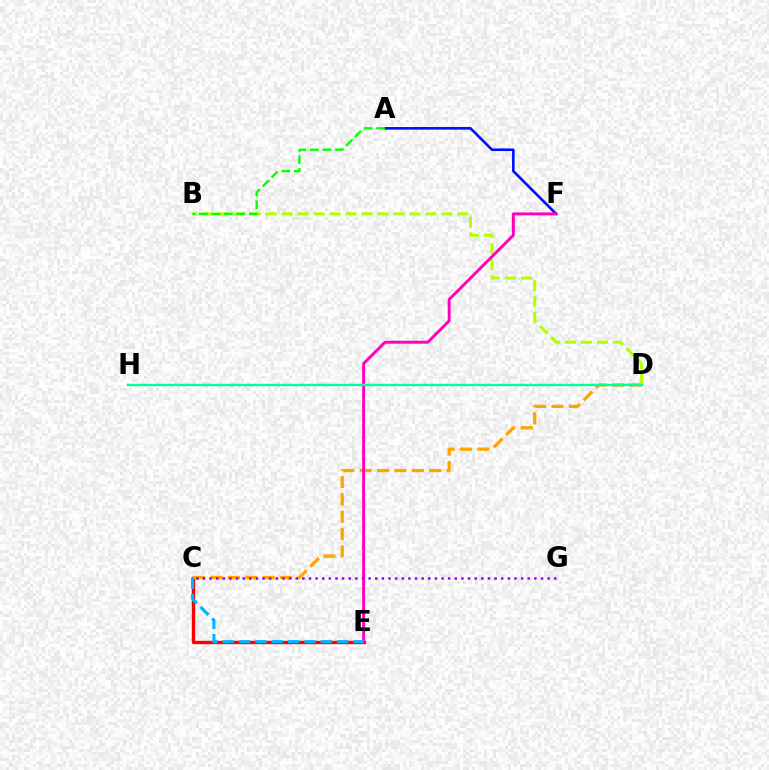{('C', 'E'): [{'color': '#ff0000', 'line_style': 'solid', 'thickness': 2.43}, {'color': '#00b5ff', 'line_style': 'dashed', 'thickness': 2.22}], ('A', 'F'): [{'color': '#0010ff', 'line_style': 'solid', 'thickness': 1.89}], ('C', 'D'): [{'color': '#ffa500', 'line_style': 'dashed', 'thickness': 2.36}], ('B', 'D'): [{'color': '#b3ff00', 'line_style': 'dashed', 'thickness': 2.17}], ('E', 'F'): [{'color': '#ff00bd', 'line_style': 'solid', 'thickness': 2.11}], ('A', 'B'): [{'color': '#08ff00', 'line_style': 'dashed', 'thickness': 1.7}], ('D', 'H'): [{'color': '#00ff9d', 'line_style': 'solid', 'thickness': 1.74}], ('C', 'G'): [{'color': '#9b00ff', 'line_style': 'dotted', 'thickness': 1.8}]}